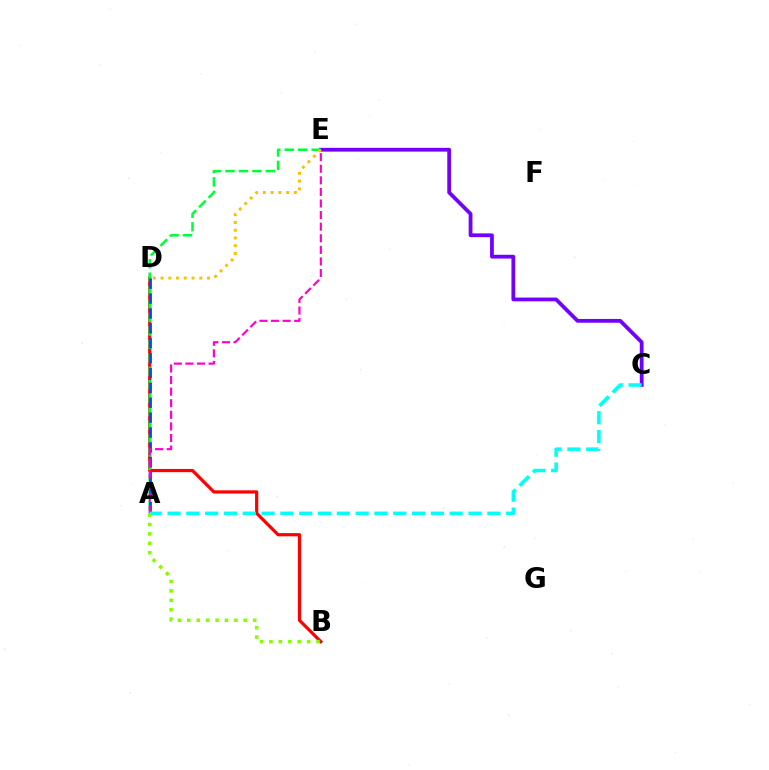{('C', 'E'): [{'color': '#7200ff', 'line_style': 'solid', 'thickness': 2.72}], ('B', 'D'): [{'color': '#ff0000', 'line_style': 'solid', 'thickness': 2.31}], ('A', 'E'): [{'color': '#00ff39', 'line_style': 'dashed', 'thickness': 1.83}, {'color': '#ff00cf', 'line_style': 'dashed', 'thickness': 1.57}], ('A', 'D'): [{'color': '#004bff', 'line_style': 'dashed', 'thickness': 2.02}], ('D', 'E'): [{'color': '#ffbd00', 'line_style': 'dotted', 'thickness': 2.11}], ('A', 'C'): [{'color': '#00fff6', 'line_style': 'dashed', 'thickness': 2.56}], ('A', 'B'): [{'color': '#84ff00', 'line_style': 'dotted', 'thickness': 2.56}]}